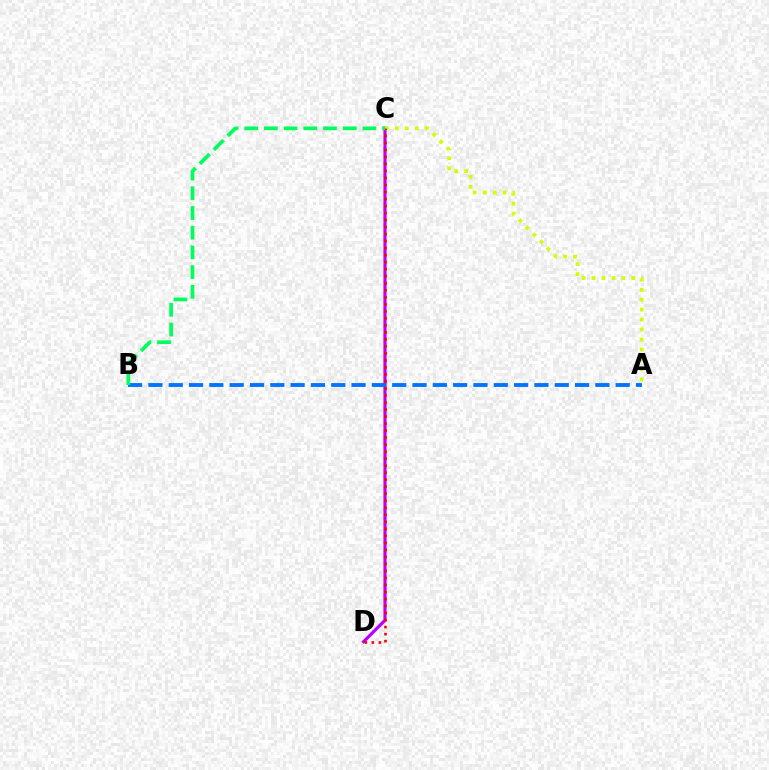{('C', 'D'): [{'color': '#b900ff', 'line_style': 'solid', 'thickness': 2.29}, {'color': '#ff0000', 'line_style': 'dotted', 'thickness': 1.91}], ('A', 'B'): [{'color': '#0074ff', 'line_style': 'dashed', 'thickness': 2.76}], ('A', 'C'): [{'color': '#d1ff00', 'line_style': 'dotted', 'thickness': 2.71}], ('B', 'C'): [{'color': '#00ff5c', 'line_style': 'dashed', 'thickness': 2.68}]}